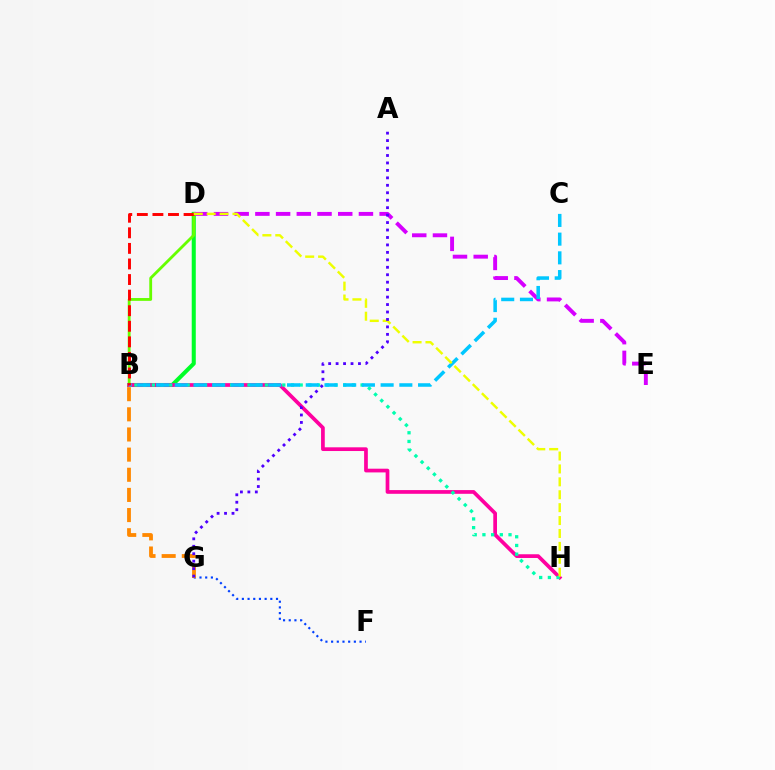{('B', 'D'): [{'color': '#00ff27', 'line_style': 'solid', 'thickness': 2.92}, {'color': '#66ff00', 'line_style': 'solid', 'thickness': 2.04}, {'color': '#ff0000', 'line_style': 'dashed', 'thickness': 2.12}], ('D', 'E'): [{'color': '#d600ff', 'line_style': 'dashed', 'thickness': 2.81}], ('F', 'G'): [{'color': '#003fff', 'line_style': 'dotted', 'thickness': 1.55}], ('B', 'G'): [{'color': '#ff8800', 'line_style': 'dashed', 'thickness': 2.74}], ('B', 'H'): [{'color': '#ff00a0', 'line_style': 'solid', 'thickness': 2.68}, {'color': '#00ffaf', 'line_style': 'dotted', 'thickness': 2.36}], ('B', 'C'): [{'color': '#00c7ff', 'line_style': 'dashed', 'thickness': 2.54}], ('D', 'H'): [{'color': '#eeff00', 'line_style': 'dashed', 'thickness': 1.75}], ('A', 'G'): [{'color': '#4f00ff', 'line_style': 'dotted', 'thickness': 2.02}]}